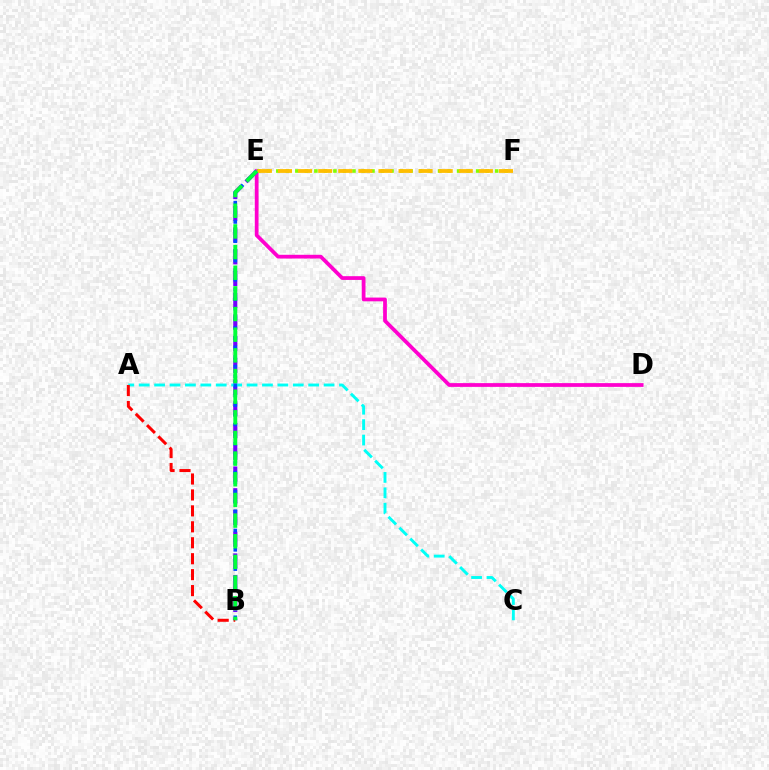{('D', 'E'): [{'color': '#ff00cf', 'line_style': 'solid', 'thickness': 2.7}], ('B', 'E'): [{'color': '#7200ff', 'line_style': 'dashed', 'thickness': 2.95}, {'color': '#004bff', 'line_style': 'dotted', 'thickness': 2.62}, {'color': '#00ff39', 'line_style': 'dashed', 'thickness': 2.81}], ('A', 'C'): [{'color': '#00fff6', 'line_style': 'dashed', 'thickness': 2.09}], ('E', 'F'): [{'color': '#84ff00', 'line_style': 'dotted', 'thickness': 2.59}, {'color': '#ffbd00', 'line_style': 'dashed', 'thickness': 2.73}], ('A', 'B'): [{'color': '#ff0000', 'line_style': 'dashed', 'thickness': 2.17}]}